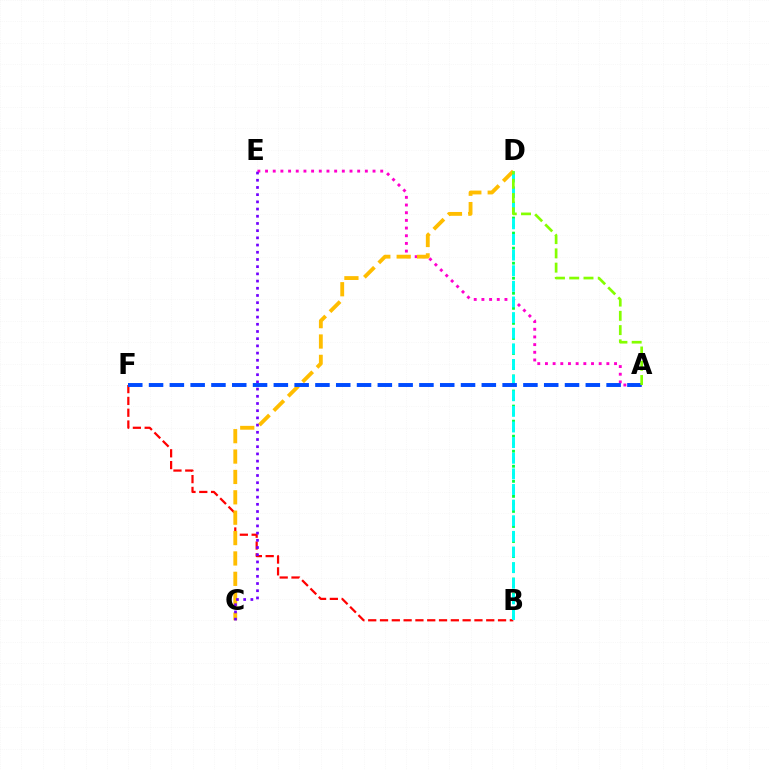{('B', 'F'): [{'color': '#ff0000', 'line_style': 'dashed', 'thickness': 1.6}], ('A', 'E'): [{'color': '#ff00cf', 'line_style': 'dotted', 'thickness': 2.09}], ('B', 'D'): [{'color': '#00ff39', 'line_style': 'dotted', 'thickness': 2.04}, {'color': '#00fff6', 'line_style': 'dashed', 'thickness': 2.12}], ('C', 'D'): [{'color': '#ffbd00', 'line_style': 'dashed', 'thickness': 2.77}], ('C', 'E'): [{'color': '#7200ff', 'line_style': 'dotted', 'thickness': 1.96}], ('A', 'F'): [{'color': '#004bff', 'line_style': 'dashed', 'thickness': 2.83}], ('A', 'D'): [{'color': '#84ff00', 'line_style': 'dashed', 'thickness': 1.94}]}